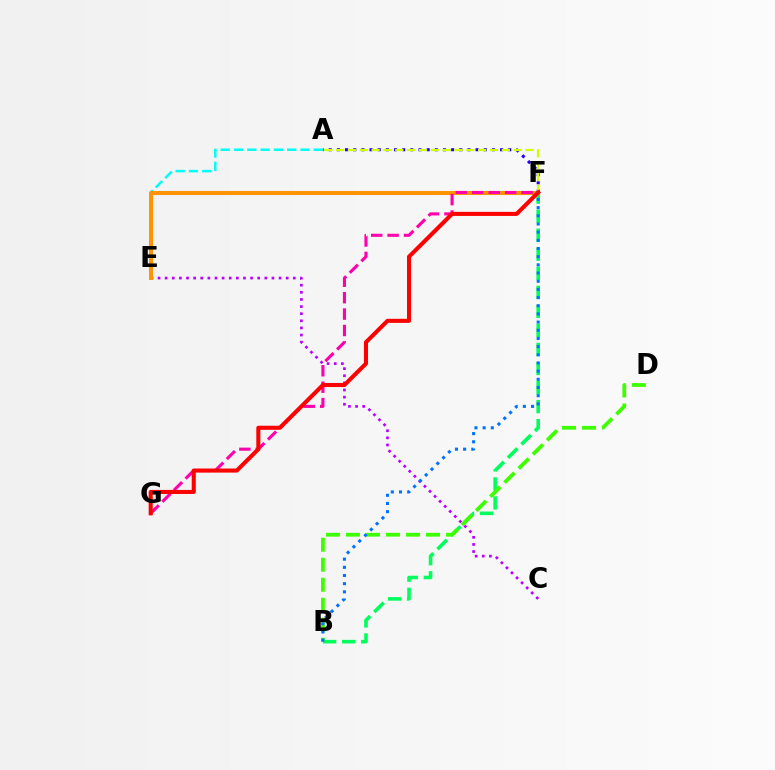{('B', 'F'): [{'color': '#00ff5c', 'line_style': 'dashed', 'thickness': 2.59}, {'color': '#0074ff', 'line_style': 'dotted', 'thickness': 2.22}], ('B', 'D'): [{'color': '#3dff00', 'line_style': 'dashed', 'thickness': 2.72}], ('C', 'E'): [{'color': '#b900ff', 'line_style': 'dotted', 'thickness': 1.93}], ('A', 'E'): [{'color': '#00fff6', 'line_style': 'dashed', 'thickness': 1.81}], ('E', 'F'): [{'color': '#ff9400', 'line_style': 'solid', 'thickness': 2.93}], ('A', 'F'): [{'color': '#2500ff', 'line_style': 'dotted', 'thickness': 2.22}, {'color': '#d1ff00', 'line_style': 'dashed', 'thickness': 1.61}], ('F', 'G'): [{'color': '#ff00ac', 'line_style': 'dashed', 'thickness': 2.23}, {'color': '#ff0000', 'line_style': 'solid', 'thickness': 2.93}]}